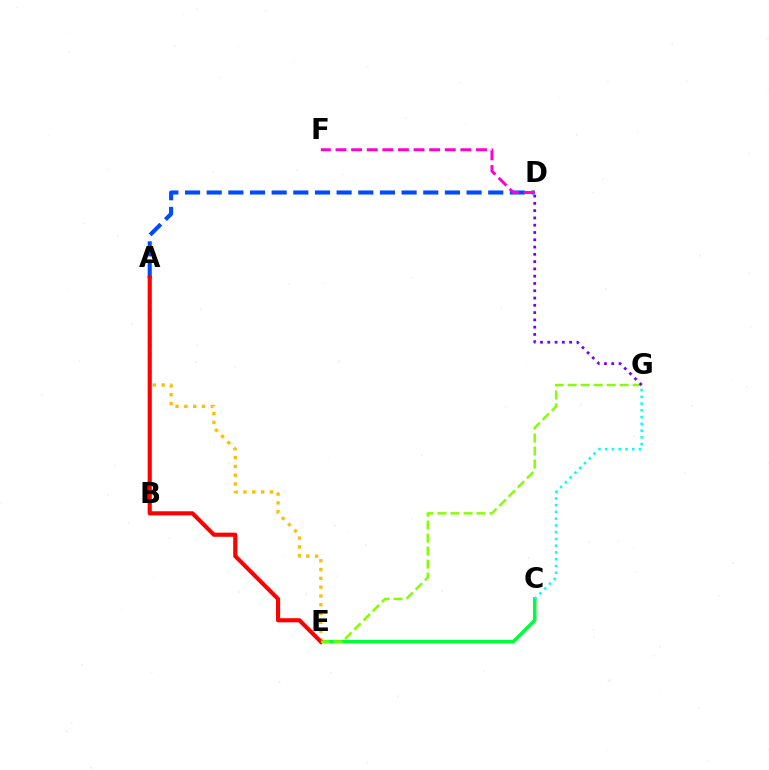{('A', 'D'): [{'color': '#004bff', 'line_style': 'dashed', 'thickness': 2.94}], ('A', 'E'): [{'color': '#ffbd00', 'line_style': 'dotted', 'thickness': 2.39}, {'color': '#ff0000', 'line_style': 'solid', 'thickness': 2.98}], ('C', 'E'): [{'color': '#00ff39', 'line_style': 'solid', 'thickness': 2.5}], ('D', 'F'): [{'color': '#ff00cf', 'line_style': 'dashed', 'thickness': 2.12}], ('E', 'G'): [{'color': '#84ff00', 'line_style': 'dashed', 'thickness': 1.77}], ('D', 'G'): [{'color': '#7200ff', 'line_style': 'dotted', 'thickness': 1.98}], ('C', 'G'): [{'color': '#00fff6', 'line_style': 'dotted', 'thickness': 1.83}]}